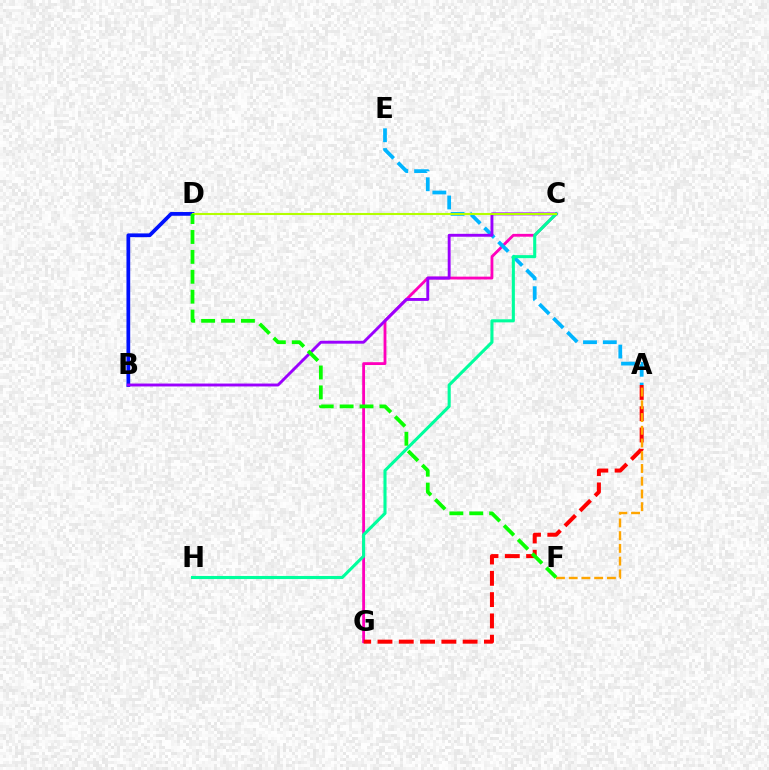{('C', 'G'): [{'color': '#ff00bd', 'line_style': 'solid', 'thickness': 2.04}], ('A', 'E'): [{'color': '#00b5ff', 'line_style': 'dashed', 'thickness': 2.69}], ('B', 'D'): [{'color': '#0010ff', 'line_style': 'solid', 'thickness': 2.69}], ('A', 'G'): [{'color': '#ff0000', 'line_style': 'dashed', 'thickness': 2.89}], ('B', 'C'): [{'color': '#9b00ff', 'line_style': 'solid', 'thickness': 2.09}], ('A', 'F'): [{'color': '#ffa500', 'line_style': 'dashed', 'thickness': 1.73}], ('C', 'H'): [{'color': '#00ff9d', 'line_style': 'solid', 'thickness': 2.22}], ('C', 'D'): [{'color': '#b3ff00', 'line_style': 'solid', 'thickness': 1.5}], ('D', 'F'): [{'color': '#08ff00', 'line_style': 'dashed', 'thickness': 2.7}]}